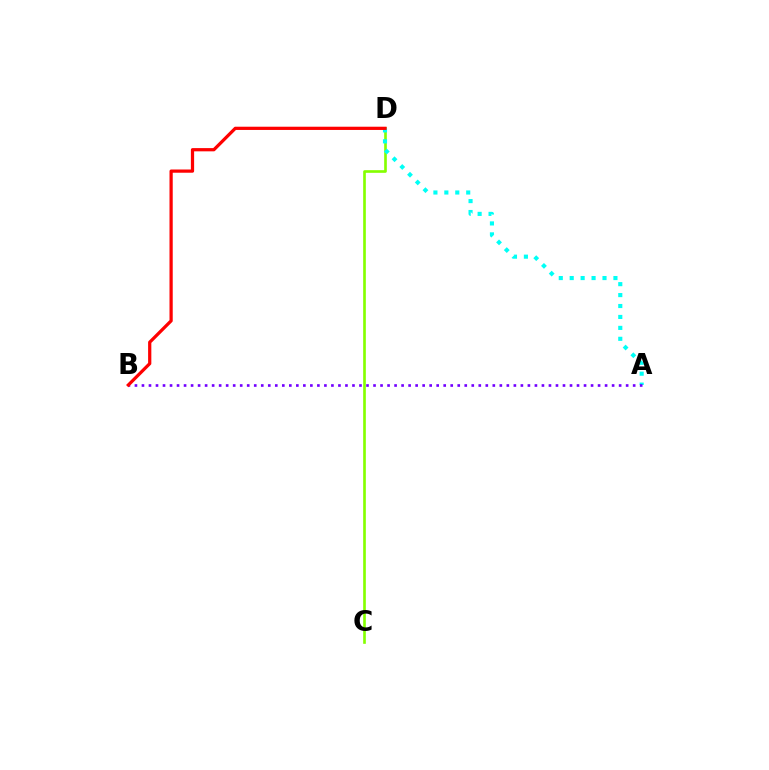{('C', 'D'): [{'color': '#84ff00', 'line_style': 'solid', 'thickness': 1.9}], ('A', 'D'): [{'color': '#00fff6', 'line_style': 'dotted', 'thickness': 2.97}], ('A', 'B'): [{'color': '#7200ff', 'line_style': 'dotted', 'thickness': 1.91}], ('B', 'D'): [{'color': '#ff0000', 'line_style': 'solid', 'thickness': 2.33}]}